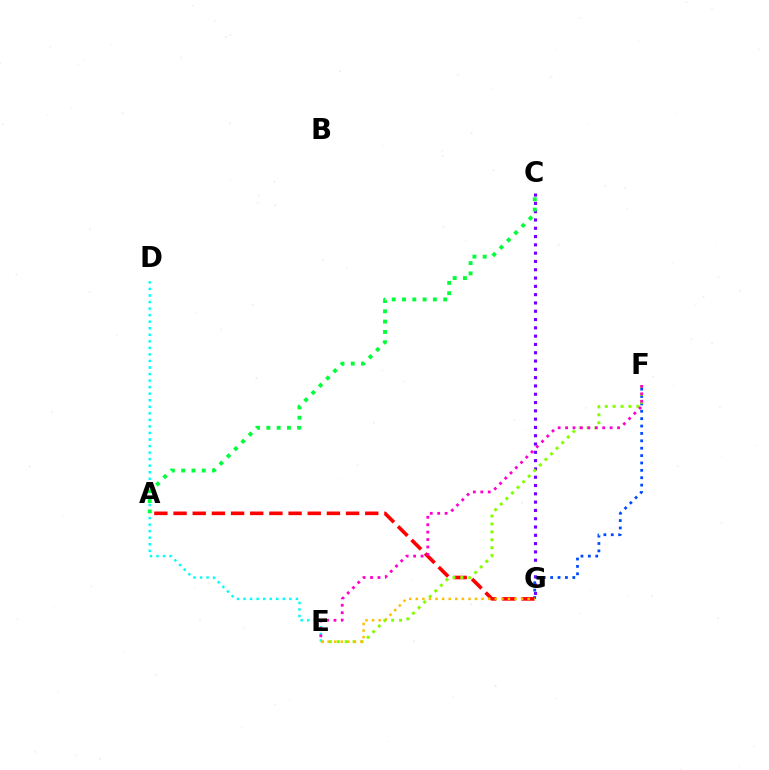{('D', 'E'): [{'color': '#00fff6', 'line_style': 'dotted', 'thickness': 1.78}], ('C', 'G'): [{'color': '#7200ff', 'line_style': 'dotted', 'thickness': 2.25}], ('F', 'G'): [{'color': '#004bff', 'line_style': 'dotted', 'thickness': 2.01}], ('A', 'G'): [{'color': '#ff0000', 'line_style': 'dashed', 'thickness': 2.6}], ('E', 'F'): [{'color': '#84ff00', 'line_style': 'dotted', 'thickness': 2.15}, {'color': '#ff00cf', 'line_style': 'dotted', 'thickness': 2.02}], ('E', 'G'): [{'color': '#ffbd00', 'line_style': 'dotted', 'thickness': 1.79}], ('A', 'C'): [{'color': '#00ff39', 'line_style': 'dotted', 'thickness': 2.8}]}